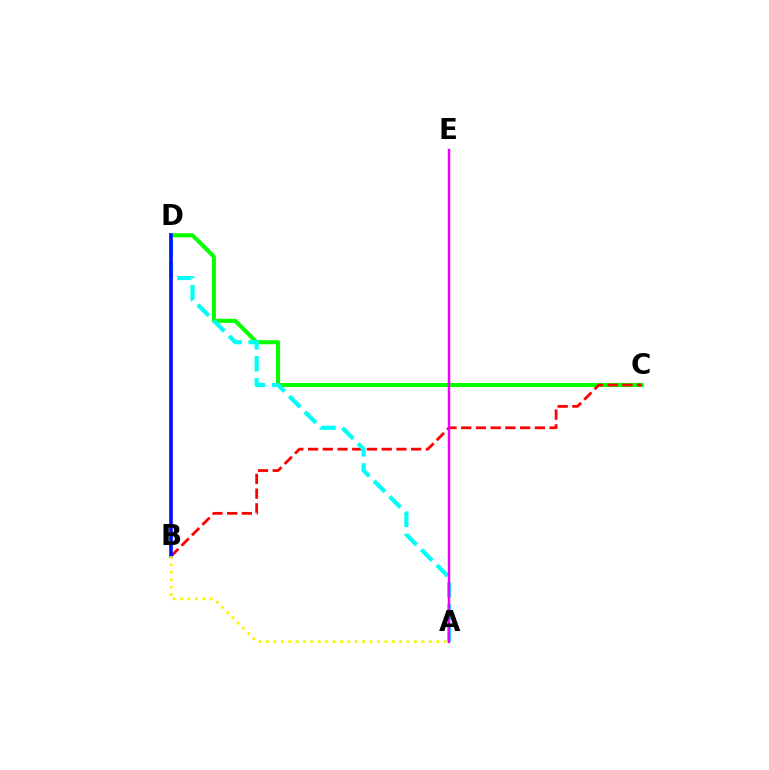{('C', 'D'): [{'color': '#08ff00', 'line_style': 'solid', 'thickness': 2.93}], ('B', 'C'): [{'color': '#ff0000', 'line_style': 'dashed', 'thickness': 2.0}], ('A', 'D'): [{'color': '#00fff6', 'line_style': 'dashed', 'thickness': 3.0}], ('A', 'E'): [{'color': '#ee00ff', 'line_style': 'solid', 'thickness': 1.76}], ('B', 'D'): [{'color': '#0010ff', 'line_style': 'solid', 'thickness': 2.62}], ('A', 'B'): [{'color': '#fcf500', 'line_style': 'dotted', 'thickness': 2.01}]}